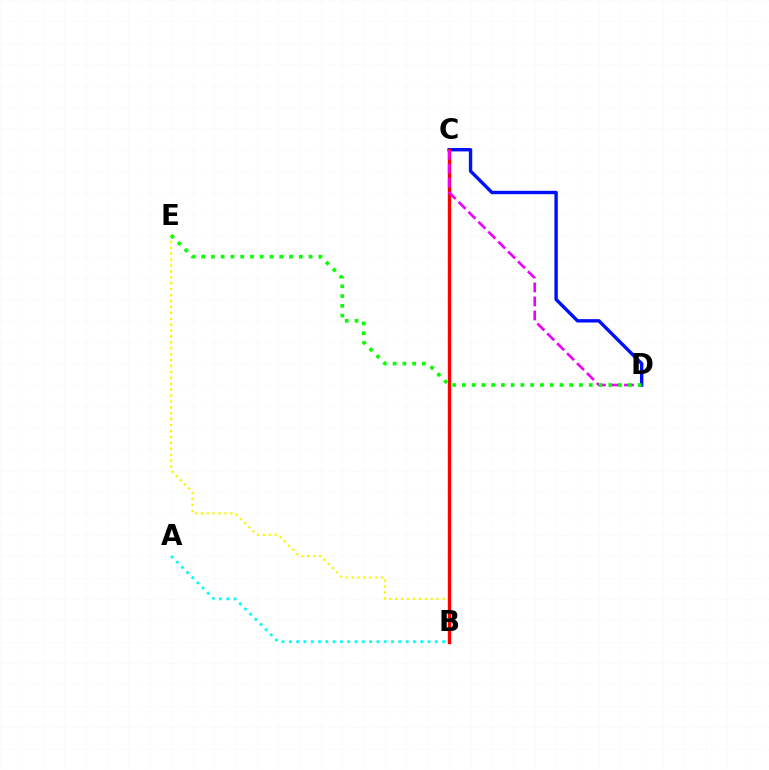{('C', 'D'): [{'color': '#0010ff', 'line_style': 'solid', 'thickness': 2.44}, {'color': '#ee00ff', 'line_style': 'dashed', 'thickness': 1.9}], ('B', 'E'): [{'color': '#fcf500', 'line_style': 'dotted', 'thickness': 1.61}], ('A', 'B'): [{'color': '#00fff6', 'line_style': 'dotted', 'thickness': 1.98}], ('B', 'C'): [{'color': '#ff0000', 'line_style': 'solid', 'thickness': 2.43}], ('D', 'E'): [{'color': '#08ff00', 'line_style': 'dotted', 'thickness': 2.65}]}